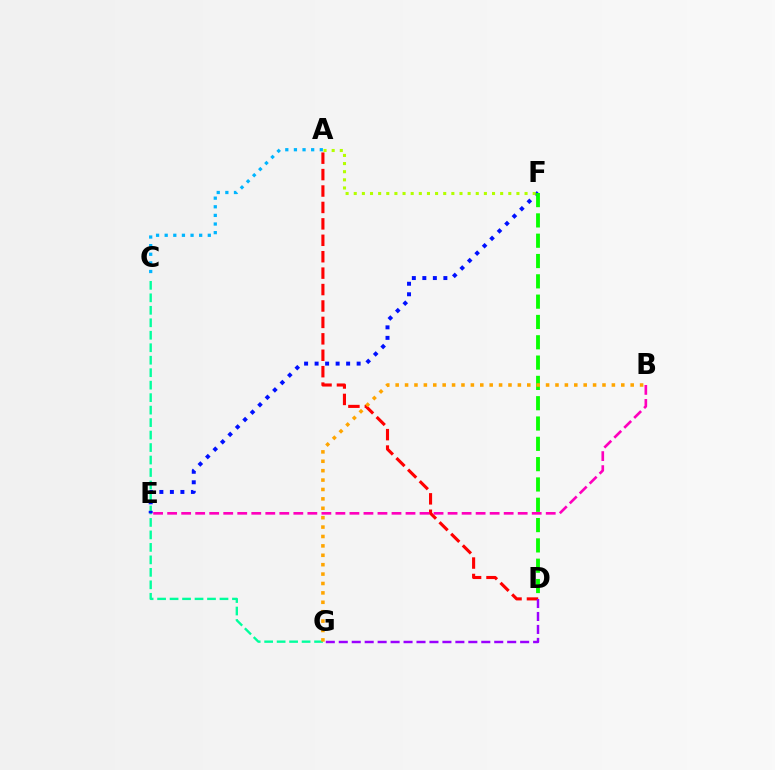{('C', 'G'): [{'color': '#00ff9d', 'line_style': 'dashed', 'thickness': 1.7}], ('A', 'C'): [{'color': '#00b5ff', 'line_style': 'dotted', 'thickness': 2.34}], ('E', 'F'): [{'color': '#0010ff', 'line_style': 'dotted', 'thickness': 2.86}], ('A', 'D'): [{'color': '#ff0000', 'line_style': 'dashed', 'thickness': 2.23}], ('A', 'F'): [{'color': '#b3ff00', 'line_style': 'dotted', 'thickness': 2.21}], ('D', 'F'): [{'color': '#08ff00', 'line_style': 'dashed', 'thickness': 2.76}], ('D', 'G'): [{'color': '#9b00ff', 'line_style': 'dashed', 'thickness': 1.76}], ('B', 'G'): [{'color': '#ffa500', 'line_style': 'dotted', 'thickness': 2.55}], ('B', 'E'): [{'color': '#ff00bd', 'line_style': 'dashed', 'thickness': 1.9}]}